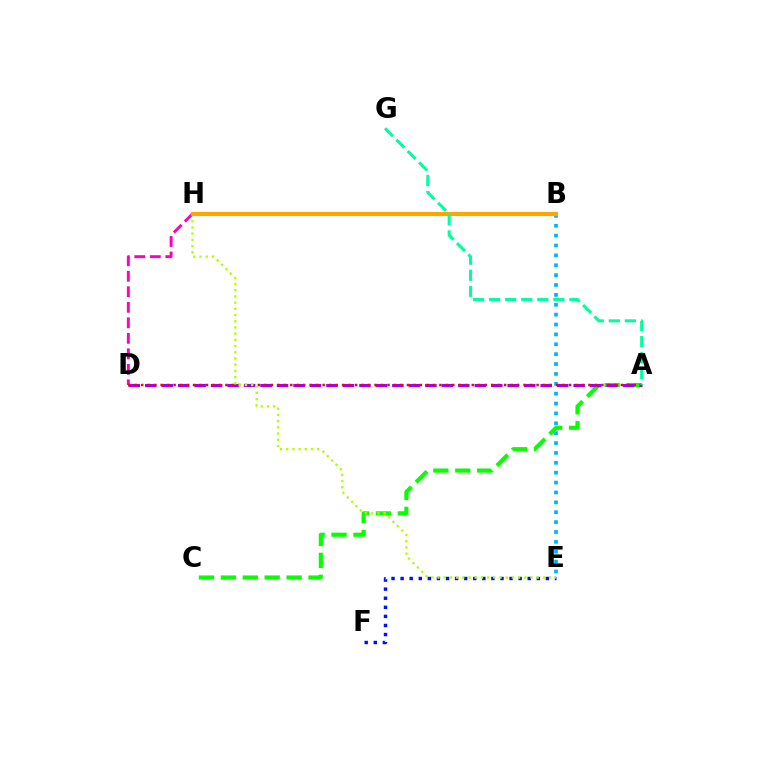{('D', 'H'): [{'color': '#ff00bd', 'line_style': 'dashed', 'thickness': 2.11}], ('A', 'C'): [{'color': '#08ff00', 'line_style': 'dashed', 'thickness': 2.98}], ('A', 'D'): [{'color': '#9b00ff', 'line_style': 'dashed', 'thickness': 2.24}, {'color': '#ff0000', 'line_style': 'dotted', 'thickness': 1.76}], ('B', 'E'): [{'color': '#00b5ff', 'line_style': 'dotted', 'thickness': 2.68}], ('E', 'F'): [{'color': '#0010ff', 'line_style': 'dotted', 'thickness': 2.47}], ('E', 'H'): [{'color': '#b3ff00', 'line_style': 'dotted', 'thickness': 1.68}], ('B', 'H'): [{'color': '#ffa500', 'line_style': 'solid', 'thickness': 2.97}], ('A', 'G'): [{'color': '#00ff9d', 'line_style': 'dashed', 'thickness': 2.18}]}